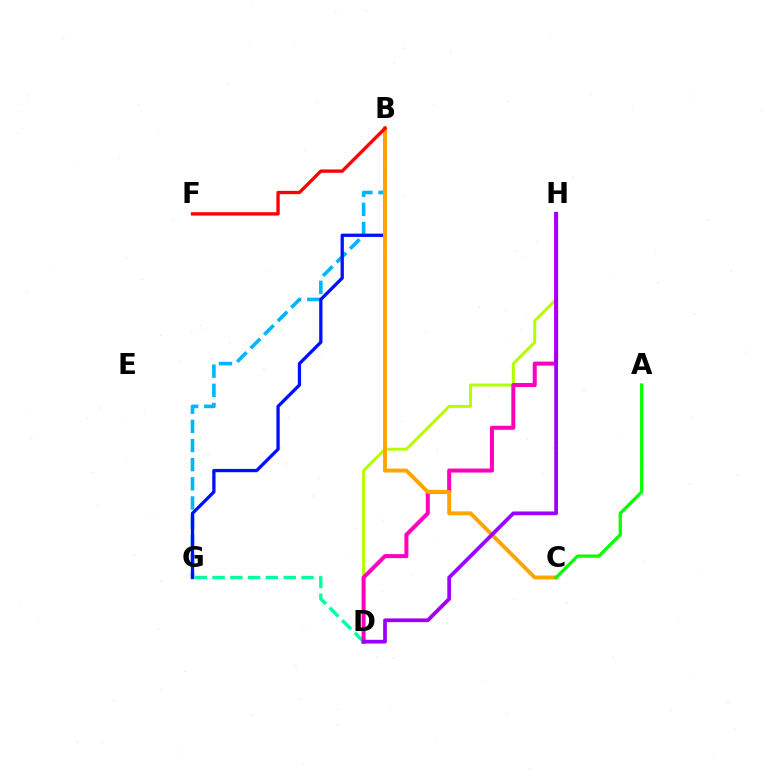{('B', 'G'): [{'color': '#00b5ff', 'line_style': 'dashed', 'thickness': 2.6}, {'color': '#0010ff', 'line_style': 'solid', 'thickness': 2.37}], ('D', 'H'): [{'color': '#b3ff00', 'line_style': 'solid', 'thickness': 2.13}, {'color': '#ff00bd', 'line_style': 'solid', 'thickness': 2.89}, {'color': '#9b00ff', 'line_style': 'solid', 'thickness': 2.69}], ('D', 'G'): [{'color': '#00ff9d', 'line_style': 'dashed', 'thickness': 2.42}], ('B', 'C'): [{'color': '#ffa500', 'line_style': 'solid', 'thickness': 2.82}], ('A', 'C'): [{'color': '#08ff00', 'line_style': 'solid', 'thickness': 2.34}], ('B', 'F'): [{'color': '#ff0000', 'line_style': 'solid', 'thickness': 2.4}]}